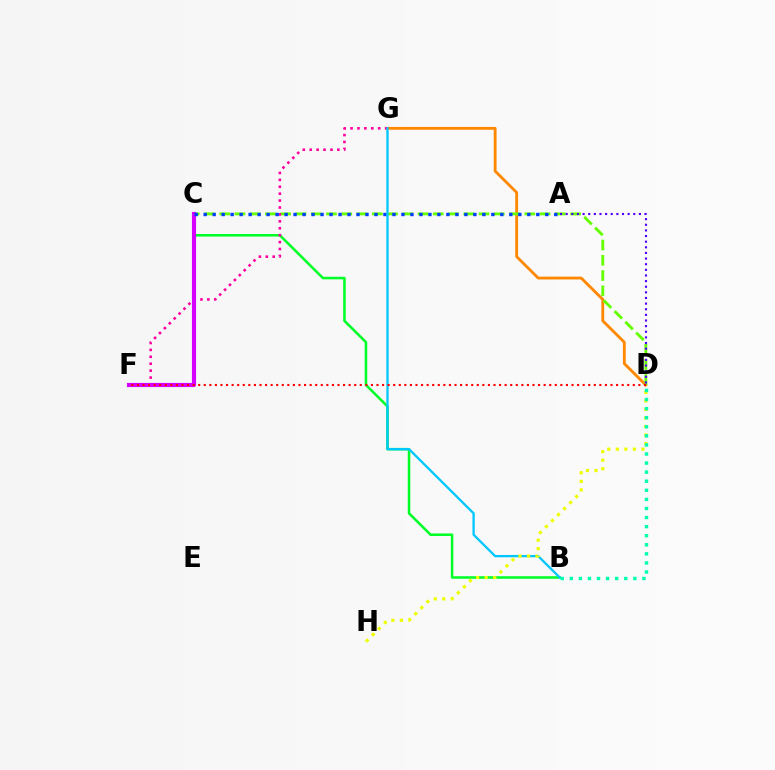{('D', 'G'): [{'color': '#ff8800', 'line_style': 'solid', 'thickness': 2.04}], ('B', 'C'): [{'color': '#00ff27', 'line_style': 'solid', 'thickness': 1.83}], ('C', 'D'): [{'color': '#66ff00', 'line_style': 'dashed', 'thickness': 2.07}], ('F', 'G'): [{'color': '#ff00a0', 'line_style': 'dotted', 'thickness': 1.88}], ('C', 'F'): [{'color': '#d600ff', 'line_style': 'solid', 'thickness': 2.99}], ('A', 'C'): [{'color': '#003fff', 'line_style': 'dotted', 'thickness': 2.44}], ('A', 'D'): [{'color': '#4f00ff', 'line_style': 'dotted', 'thickness': 1.53}], ('B', 'G'): [{'color': '#00c7ff', 'line_style': 'solid', 'thickness': 1.65}], ('D', 'H'): [{'color': '#eeff00', 'line_style': 'dotted', 'thickness': 2.32}], ('D', 'F'): [{'color': '#ff0000', 'line_style': 'dotted', 'thickness': 1.51}], ('B', 'D'): [{'color': '#00ffaf', 'line_style': 'dotted', 'thickness': 2.47}]}